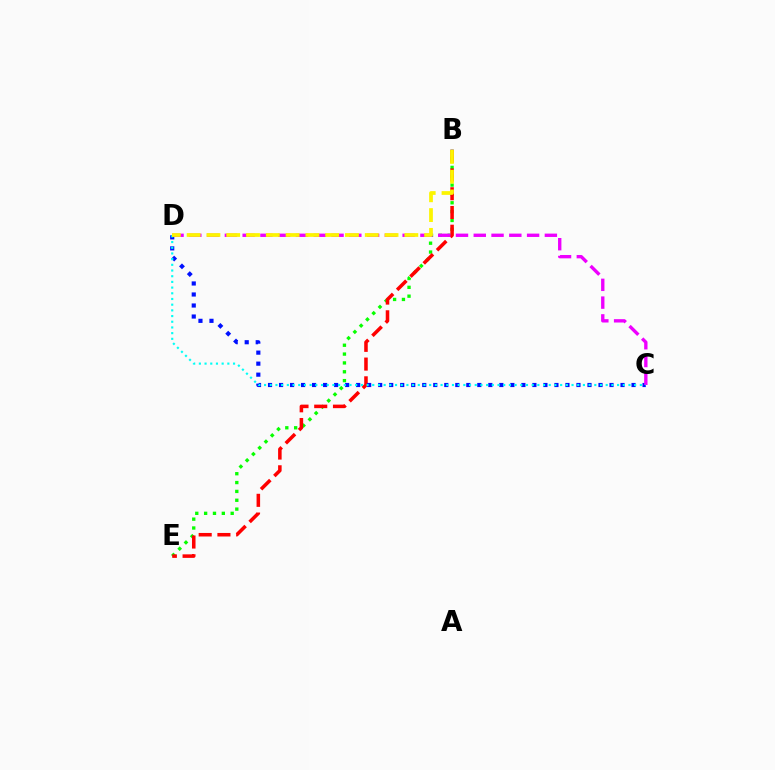{('B', 'E'): [{'color': '#08ff00', 'line_style': 'dotted', 'thickness': 2.4}, {'color': '#ff0000', 'line_style': 'dashed', 'thickness': 2.55}], ('C', 'D'): [{'color': '#0010ff', 'line_style': 'dotted', 'thickness': 2.99}, {'color': '#ee00ff', 'line_style': 'dashed', 'thickness': 2.42}, {'color': '#00fff6', 'line_style': 'dotted', 'thickness': 1.55}], ('B', 'D'): [{'color': '#fcf500', 'line_style': 'dashed', 'thickness': 2.69}]}